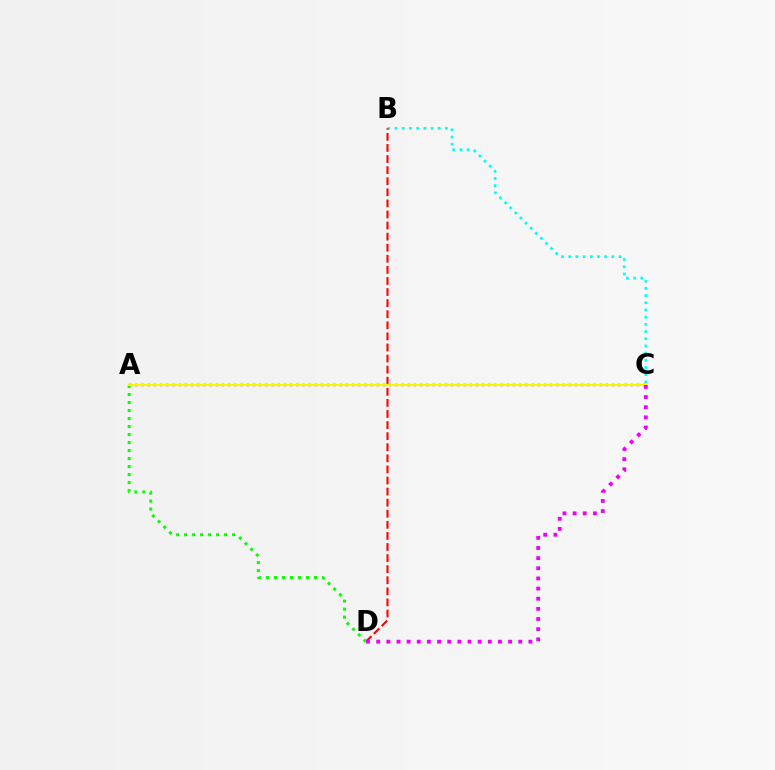{('B', 'C'): [{'color': '#00fff6', 'line_style': 'dotted', 'thickness': 1.95}], ('A', 'C'): [{'color': '#0010ff', 'line_style': 'dotted', 'thickness': 1.68}, {'color': '#fcf500', 'line_style': 'solid', 'thickness': 1.63}], ('B', 'D'): [{'color': '#ff0000', 'line_style': 'dashed', 'thickness': 1.51}], ('A', 'D'): [{'color': '#08ff00', 'line_style': 'dotted', 'thickness': 2.17}], ('C', 'D'): [{'color': '#ee00ff', 'line_style': 'dotted', 'thickness': 2.76}]}